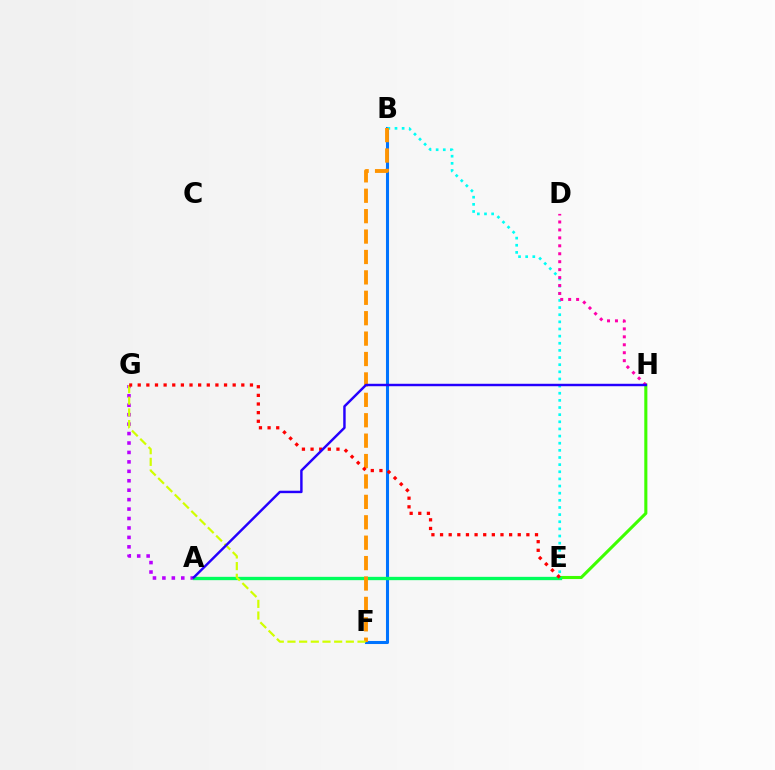{('E', 'H'): [{'color': '#3dff00', 'line_style': 'solid', 'thickness': 2.22}], ('B', 'F'): [{'color': '#0074ff', 'line_style': 'solid', 'thickness': 2.2}, {'color': '#ff9400', 'line_style': 'dashed', 'thickness': 2.77}], ('B', 'E'): [{'color': '#00fff6', 'line_style': 'dotted', 'thickness': 1.94}], ('A', 'G'): [{'color': '#b900ff', 'line_style': 'dotted', 'thickness': 2.56}], ('A', 'E'): [{'color': '#00ff5c', 'line_style': 'solid', 'thickness': 2.4}], ('D', 'H'): [{'color': '#ff00ac', 'line_style': 'dotted', 'thickness': 2.16}], ('F', 'G'): [{'color': '#d1ff00', 'line_style': 'dashed', 'thickness': 1.59}], ('E', 'G'): [{'color': '#ff0000', 'line_style': 'dotted', 'thickness': 2.35}], ('A', 'H'): [{'color': '#2500ff', 'line_style': 'solid', 'thickness': 1.76}]}